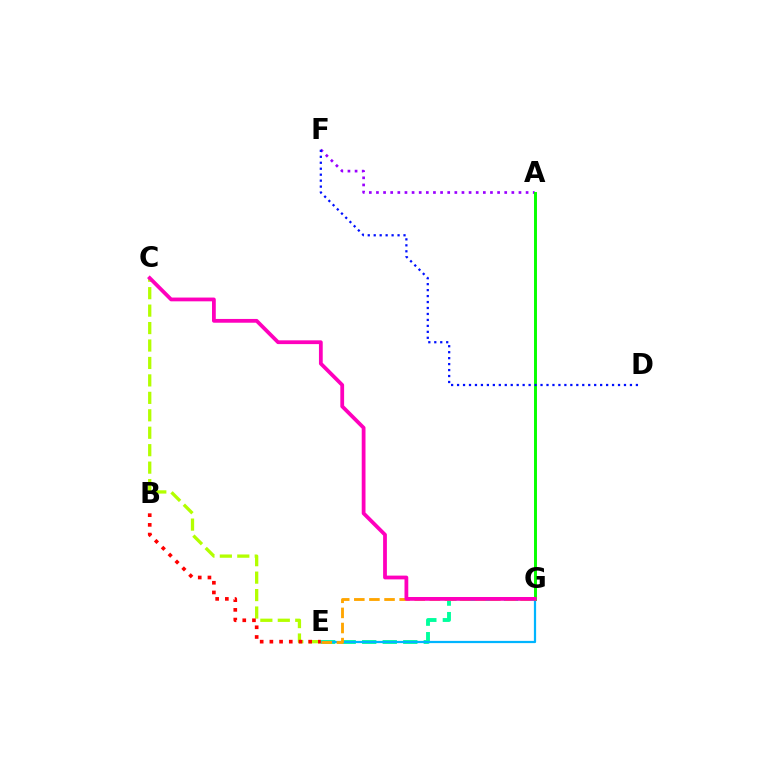{('A', 'F'): [{'color': '#9b00ff', 'line_style': 'dotted', 'thickness': 1.94}], ('E', 'G'): [{'color': '#00ff9d', 'line_style': 'dashed', 'thickness': 2.79}, {'color': '#00b5ff', 'line_style': 'solid', 'thickness': 1.6}, {'color': '#ffa500', 'line_style': 'dashed', 'thickness': 2.05}], ('C', 'E'): [{'color': '#b3ff00', 'line_style': 'dashed', 'thickness': 2.37}], ('A', 'G'): [{'color': '#08ff00', 'line_style': 'solid', 'thickness': 2.13}], ('D', 'F'): [{'color': '#0010ff', 'line_style': 'dotted', 'thickness': 1.62}], ('B', 'E'): [{'color': '#ff0000', 'line_style': 'dotted', 'thickness': 2.64}], ('C', 'G'): [{'color': '#ff00bd', 'line_style': 'solid', 'thickness': 2.72}]}